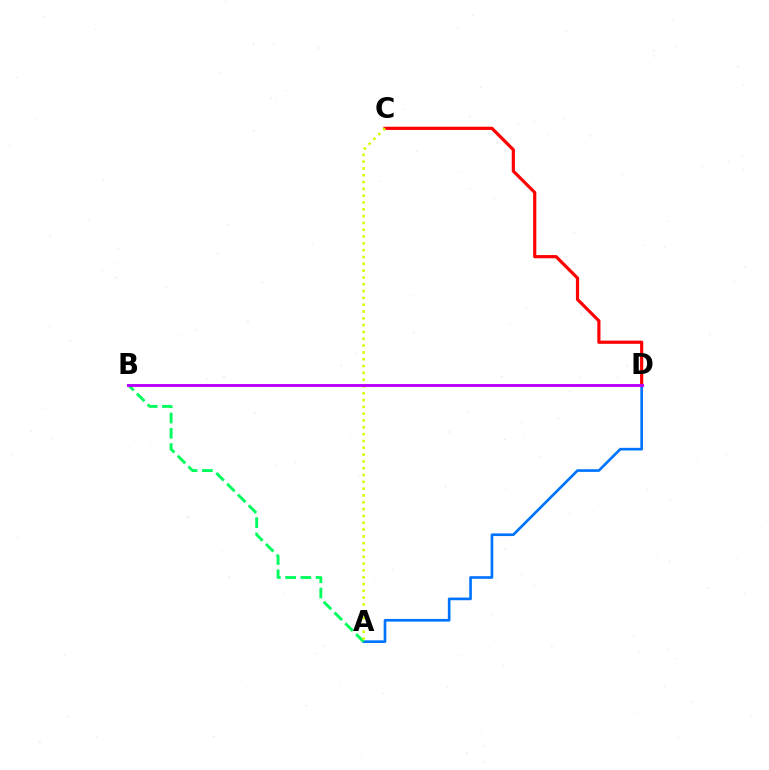{('A', 'D'): [{'color': '#0074ff', 'line_style': 'solid', 'thickness': 1.92}], ('C', 'D'): [{'color': '#ff0000', 'line_style': 'solid', 'thickness': 2.29}], ('A', 'B'): [{'color': '#00ff5c', 'line_style': 'dashed', 'thickness': 2.07}], ('A', 'C'): [{'color': '#d1ff00', 'line_style': 'dotted', 'thickness': 1.85}], ('B', 'D'): [{'color': '#b900ff', 'line_style': 'solid', 'thickness': 2.09}]}